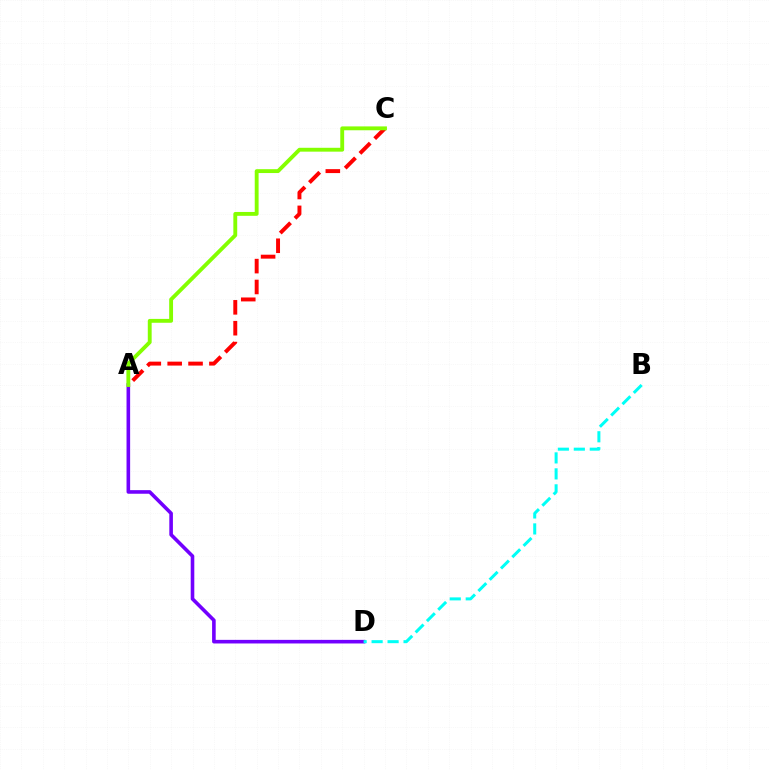{('A', 'C'): [{'color': '#ff0000', 'line_style': 'dashed', 'thickness': 2.84}, {'color': '#84ff00', 'line_style': 'solid', 'thickness': 2.78}], ('A', 'D'): [{'color': '#7200ff', 'line_style': 'solid', 'thickness': 2.59}], ('B', 'D'): [{'color': '#00fff6', 'line_style': 'dashed', 'thickness': 2.17}]}